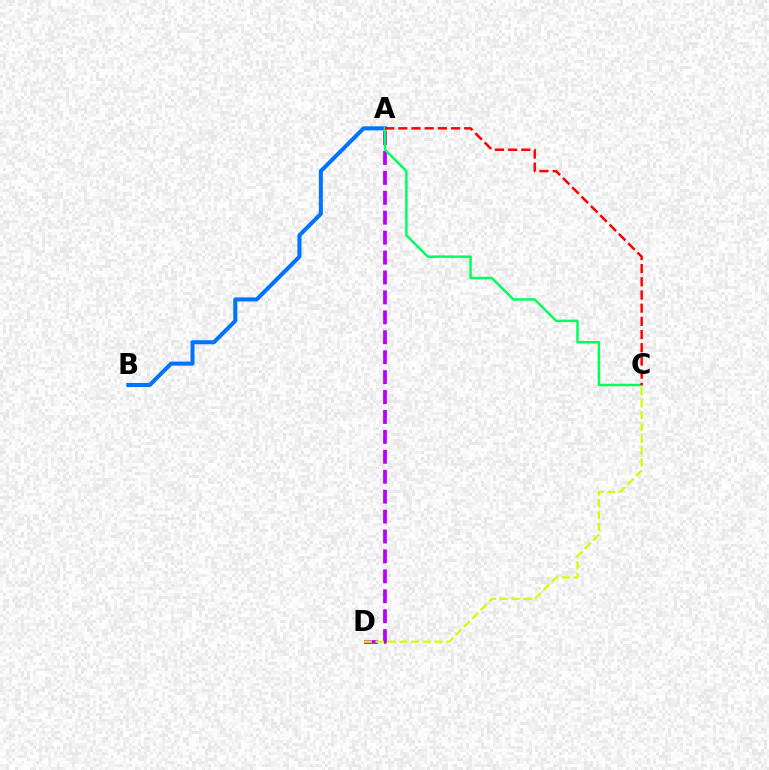{('A', 'D'): [{'color': '#b900ff', 'line_style': 'dashed', 'thickness': 2.71}], ('C', 'D'): [{'color': '#d1ff00', 'line_style': 'dashed', 'thickness': 1.61}], ('A', 'B'): [{'color': '#0074ff', 'line_style': 'solid', 'thickness': 2.91}], ('A', 'C'): [{'color': '#00ff5c', 'line_style': 'solid', 'thickness': 1.78}, {'color': '#ff0000', 'line_style': 'dashed', 'thickness': 1.79}]}